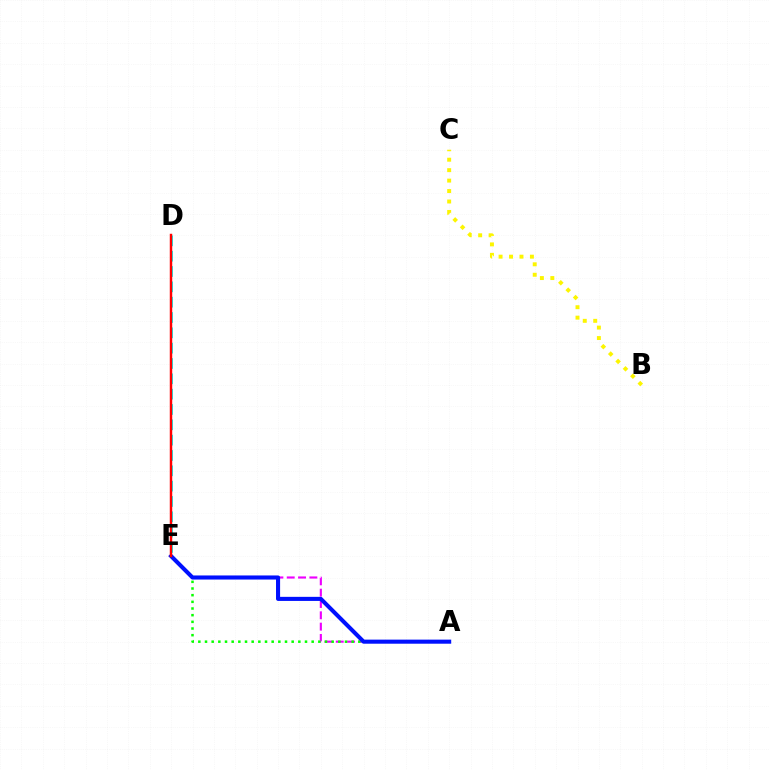{('A', 'E'): [{'color': '#ee00ff', 'line_style': 'dashed', 'thickness': 1.54}, {'color': '#08ff00', 'line_style': 'dotted', 'thickness': 1.81}, {'color': '#0010ff', 'line_style': 'solid', 'thickness': 2.94}], ('B', 'C'): [{'color': '#fcf500', 'line_style': 'dotted', 'thickness': 2.84}], ('D', 'E'): [{'color': '#00fff6', 'line_style': 'dashed', 'thickness': 2.08}, {'color': '#ff0000', 'line_style': 'solid', 'thickness': 1.77}]}